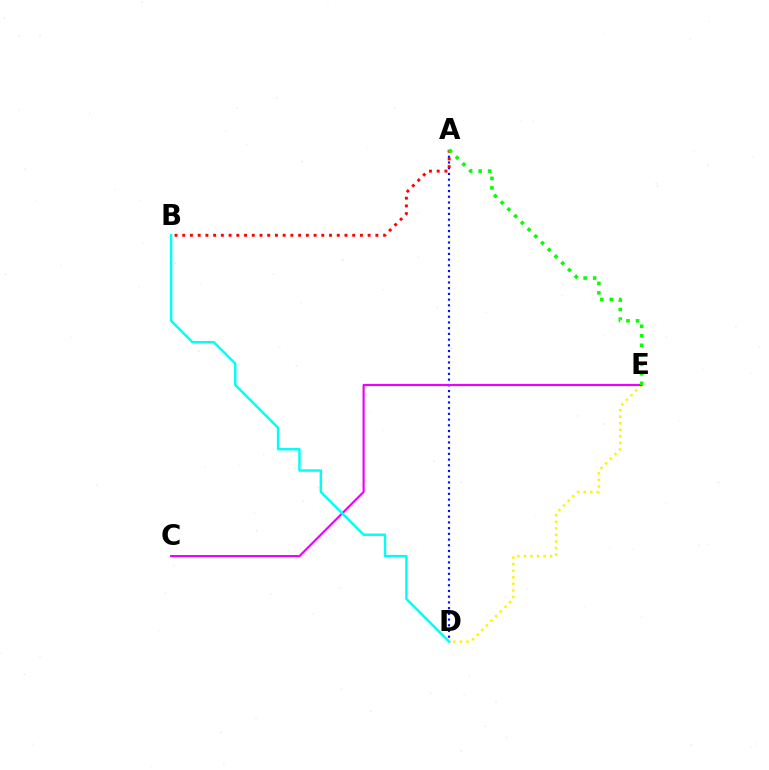{('A', 'D'): [{'color': '#0010ff', 'line_style': 'dotted', 'thickness': 1.55}], ('D', 'E'): [{'color': '#fcf500', 'line_style': 'dotted', 'thickness': 1.78}], ('C', 'E'): [{'color': '#ee00ff', 'line_style': 'solid', 'thickness': 1.56}], ('B', 'D'): [{'color': '#00fff6', 'line_style': 'solid', 'thickness': 1.77}], ('A', 'B'): [{'color': '#ff0000', 'line_style': 'dotted', 'thickness': 2.1}], ('A', 'E'): [{'color': '#08ff00', 'line_style': 'dotted', 'thickness': 2.59}]}